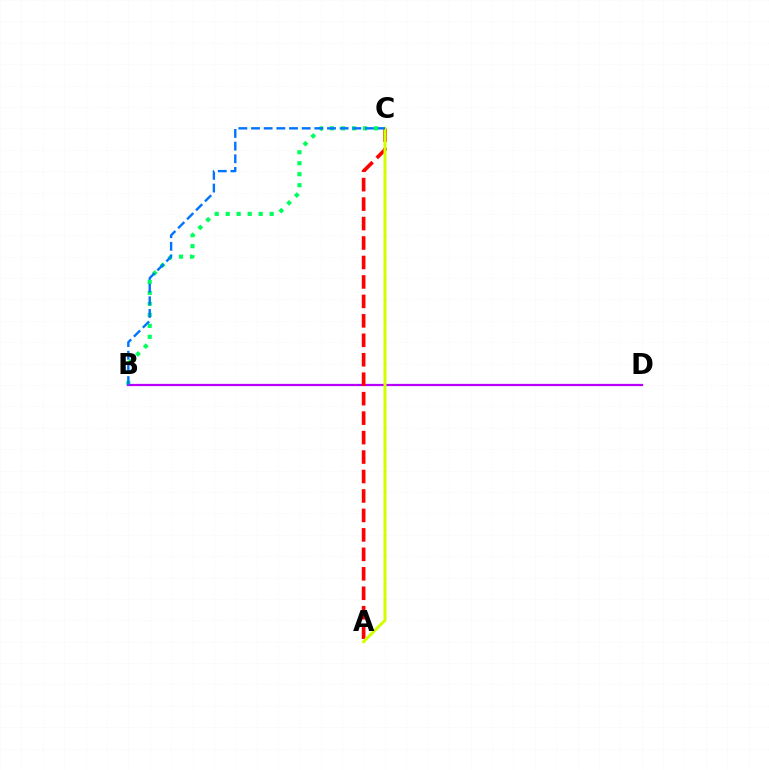{('B', 'C'): [{'color': '#00ff5c', 'line_style': 'dotted', 'thickness': 2.99}, {'color': '#0074ff', 'line_style': 'dashed', 'thickness': 1.72}], ('B', 'D'): [{'color': '#b900ff', 'line_style': 'solid', 'thickness': 1.62}], ('A', 'C'): [{'color': '#ff0000', 'line_style': 'dashed', 'thickness': 2.64}, {'color': '#d1ff00', 'line_style': 'solid', 'thickness': 2.14}]}